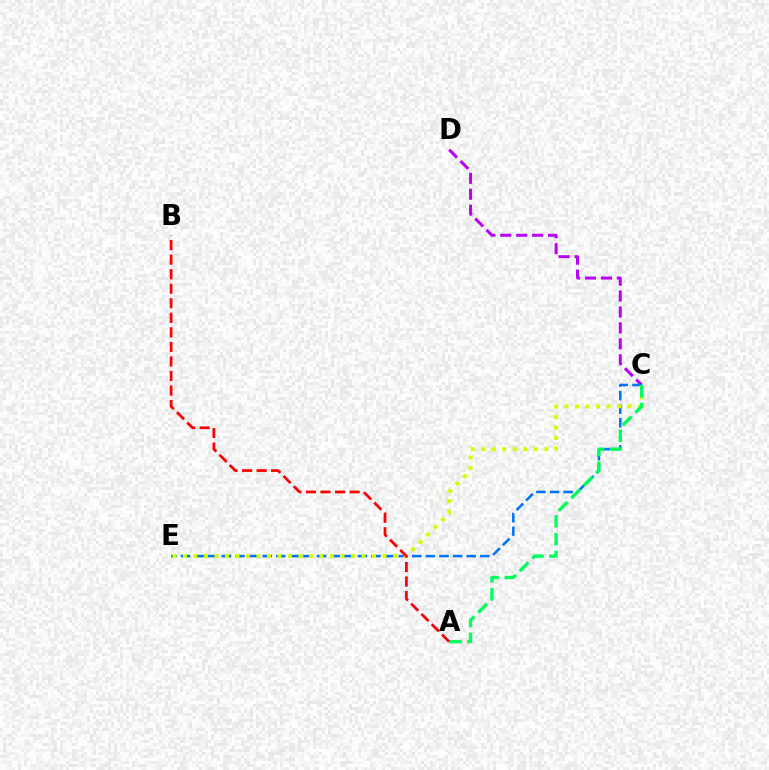{('C', 'D'): [{'color': '#b900ff', 'line_style': 'dashed', 'thickness': 2.16}], ('C', 'E'): [{'color': '#0074ff', 'line_style': 'dashed', 'thickness': 1.85}, {'color': '#d1ff00', 'line_style': 'dotted', 'thickness': 2.85}], ('A', 'C'): [{'color': '#00ff5c', 'line_style': 'dashed', 'thickness': 2.42}], ('A', 'B'): [{'color': '#ff0000', 'line_style': 'dashed', 'thickness': 1.98}]}